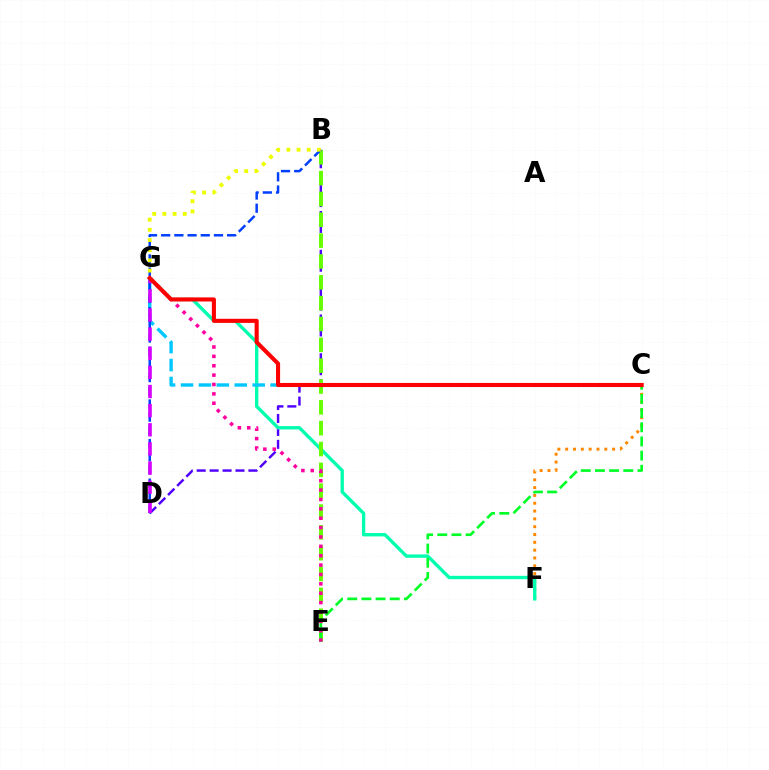{('C', 'F'): [{'color': '#ff8800', 'line_style': 'dotted', 'thickness': 2.13}], ('B', 'D'): [{'color': '#4f00ff', 'line_style': 'dashed', 'thickness': 1.76}, {'color': '#003fff', 'line_style': 'dashed', 'thickness': 1.79}], ('F', 'G'): [{'color': '#00ffaf', 'line_style': 'solid', 'thickness': 2.4}], ('B', 'E'): [{'color': '#66ff00', 'line_style': 'dashed', 'thickness': 2.83}], ('C', 'E'): [{'color': '#00ff27', 'line_style': 'dashed', 'thickness': 1.93}], ('E', 'G'): [{'color': '#ff00a0', 'line_style': 'dotted', 'thickness': 2.55}], ('C', 'G'): [{'color': '#00c7ff', 'line_style': 'dashed', 'thickness': 2.43}, {'color': '#ff0000', 'line_style': 'solid', 'thickness': 2.94}], ('D', 'G'): [{'color': '#d600ff', 'line_style': 'dashed', 'thickness': 2.6}], ('B', 'G'): [{'color': '#eeff00', 'line_style': 'dotted', 'thickness': 2.77}]}